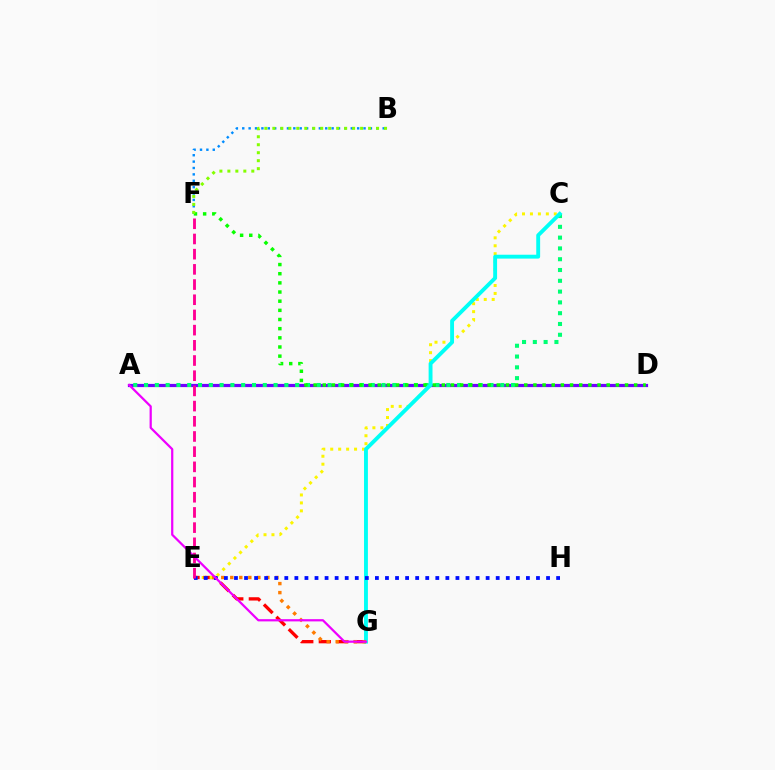{('B', 'F'): [{'color': '#008cff', 'line_style': 'dotted', 'thickness': 1.73}, {'color': '#84ff00', 'line_style': 'dotted', 'thickness': 2.17}], ('A', 'D'): [{'color': '#7200ff', 'line_style': 'solid', 'thickness': 2.3}], ('E', 'G'): [{'color': '#ff0000', 'line_style': 'dashed', 'thickness': 2.38}, {'color': '#ff7c00', 'line_style': 'dotted', 'thickness': 2.45}], ('A', 'C'): [{'color': '#00ff74', 'line_style': 'dotted', 'thickness': 2.93}], ('D', 'F'): [{'color': '#08ff00', 'line_style': 'dotted', 'thickness': 2.49}], ('C', 'E'): [{'color': '#fcf500', 'line_style': 'dotted', 'thickness': 2.16}], ('C', 'G'): [{'color': '#00fff6', 'line_style': 'solid', 'thickness': 2.79}], ('E', 'H'): [{'color': '#0010ff', 'line_style': 'dotted', 'thickness': 2.74}], ('E', 'F'): [{'color': '#ff0094', 'line_style': 'dashed', 'thickness': 2.06}], ('A', 'G'): [{'color': '#ee00ff', 'line_style': 'solid', 'thickness': 1.61}]}